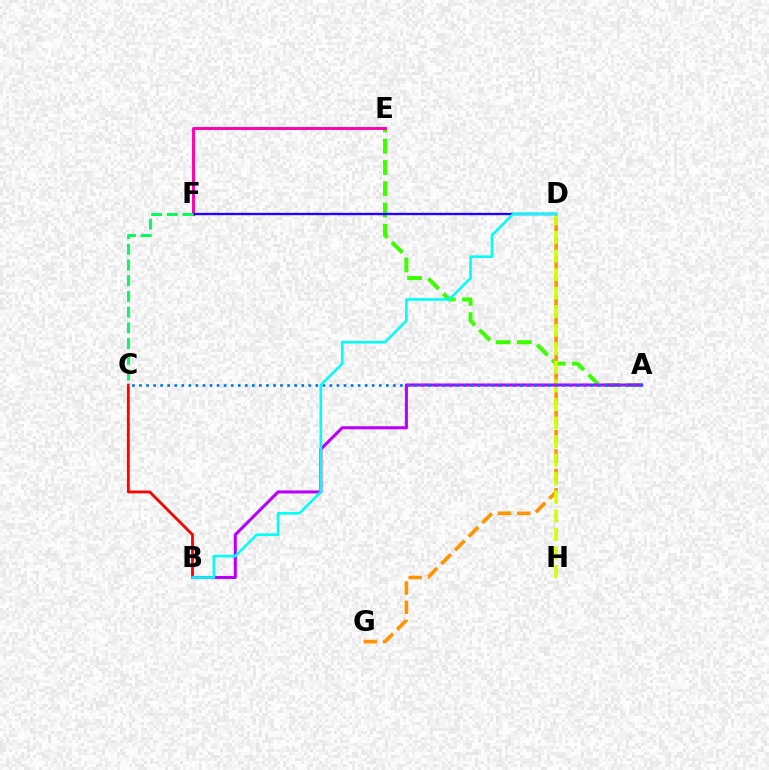{('A', 'E'): [{'color': '#3dff00', 'line_style': 'dashed', 'thickness': 2.89}], ('E', 'F'): [{'color': '#ff00ac', 'line_style': 'solid', 'thickness': 2.1}], ('D', 'G'): [{'color': '#ff9400', 'line_style': 'dashed', 'thickness': 2.62}], ('B', 'C'): [{'color': '#ff0000', 'line_style': 'solid', 'thickness': 2.02}], ('D', 'H'): [{'color': '#d1ff00', 'line_style': 'dashed', 'thickness': 2.52}], ('A', 'B'): [{'color': '#b900ff', 'line_style': 'solid', 'thickness': 2.21}], ('D', 'F'): [{'color': '#2500ff', 'line_style': 'solid', 'thickness': 1.71}], ('A', 'C'): [{'color': '#0074ff', 'line_style': 'dotted', 'thickness': 1.92}], ('C', 'F'): [{'color': '#00ff5c', 'line_style': 'dashed', 'thickness': 2.13}], ('B', 'D'): [{'color': '#00fff6', 'line_style': 'solid', 'thickness': 1.88}]}